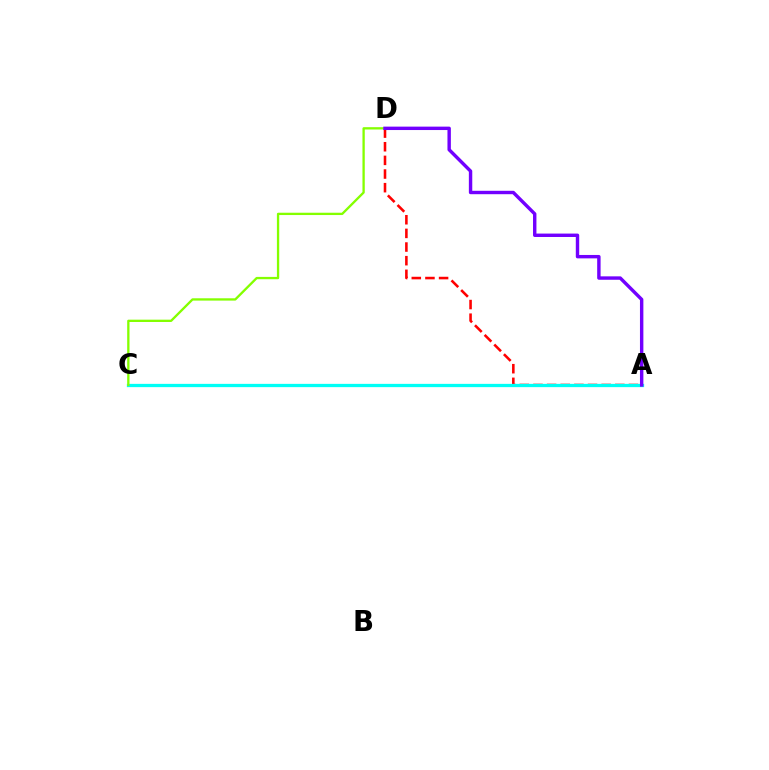{('A', 'D'): [{'color': '#ff0000', 'line_style': 'dashed', 'thickness': 1.85}, {'color': '#7200ff', 'line_style': 'solid', 'thickness': 2.46}], ('A', 'C'): [{'color': '#00fff6', 'line_style': 'solid', 'thickness': 2.36}], ('C', 'D'): [{'color': '#84ff00', 'line_style': 'solid', 'thickness': 1.67}]}